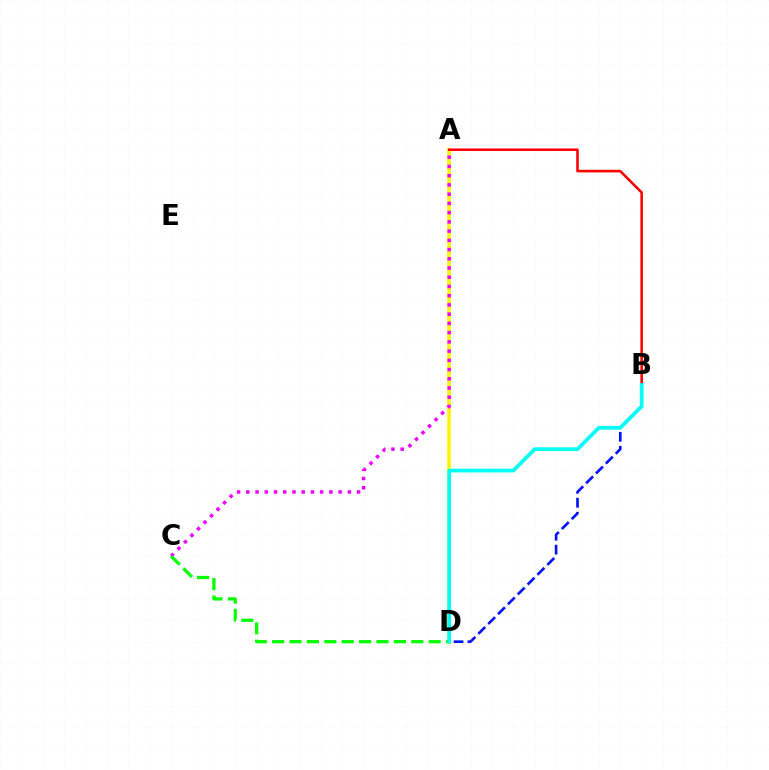{('A', 'D'): [{'color': '#fcf500', 'line_style': 'solid', 'thickness': 2.58}], ('A', 'C'): [{'color': '#ee00ff', 'line_style': 'dotted', 'thickness': 2.51}], ('A', 'B'): [{'color': '#ff0000', 'line_style': 'solid', 'thickness': 1.85}], ('B', 'D'): [{'color': '#0010ff', 'line_style': 'dashed', 'thickness': 1.89}, {'color': '#00fff6', 'line_style': 'solid', 'thickness': 2.67}], ('C', 'D'): [{'color': '#08ff00', 'line_style': 'dashed', 'thickness': 2.36}]}